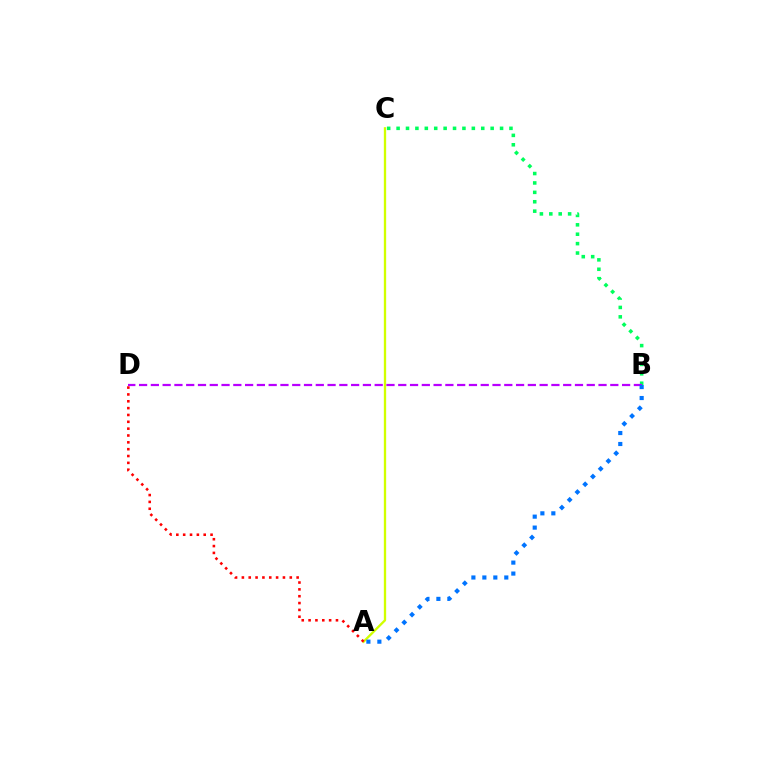{('A', 'C'): [{'color': '#d1ff00', 'line_style': 'solid', 'thickness': 1.67}], ('B', 'C'): [{'color': '#00ff5c', 'line_style': 'dotted', 'thickness': 2.56}], ('B', 'D'): [{'color': '#b900ff', 'line_style': 'dashed', 'thickness': 1.6}], ('A', 'B'): [{'color': '#0074ff', 'line_style': 'dotted', 'thickness': 2.98}], ('A', 'D'): [{'color': '#ff0000', 'line_style': 'dotted', 'thickness': 1.86}]}